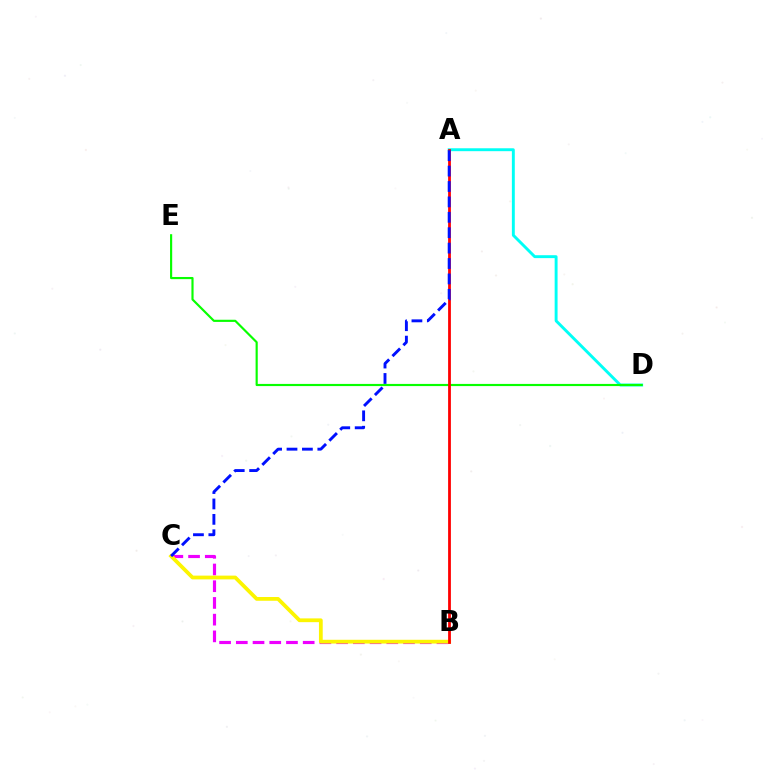{('A', 'D'): [{'color': '#00fff6', 'line_style': 'solid', 'thickness': 2.1}], ('B', 'C'): [{'color': '#ee00ff', 'line_style': 'dashed', 'thickness': 2.27}, {'color': '#fcf500', 'line_style': 'solid', 'thickness': 2.71}], ('D', 'E'): [{'color': '#08ff00', 'line_style': 'solid', 'thickness': 1.56}], ('A', 'B'): [{'color': '#ff0000', 'line_style': 'solid', 'thickness': 2.01}], ('A', 'C'): [{'color': '#0010ff', 'line_style': 'dashed', 'thickness': 2.09}]}